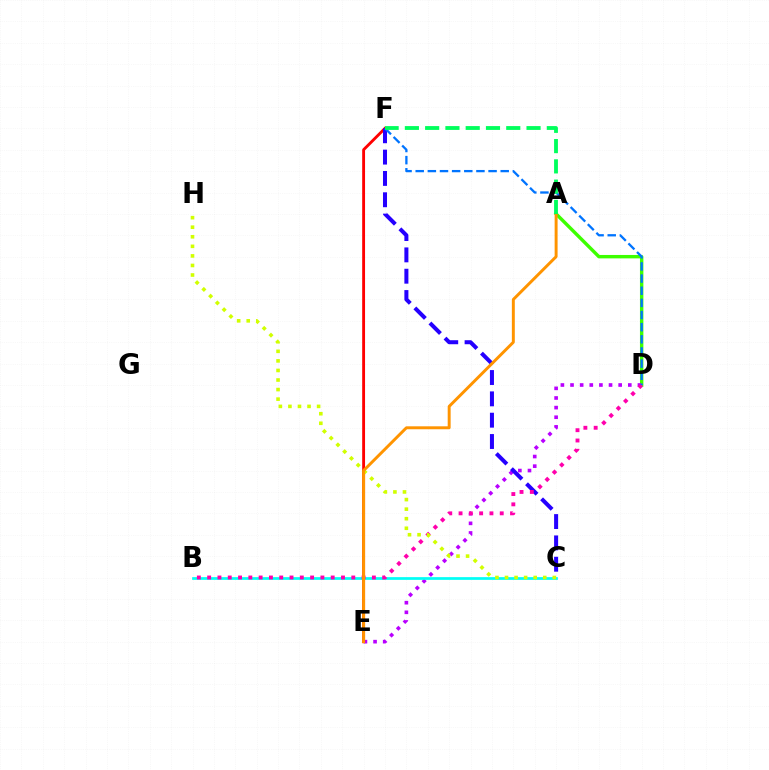{('A', 'D'): [{'color': '#3dff00', 'line_style': 'solid', 'thickness': 2.46}], ('D', 'E'): [{'color': '#b900ff', 'line_style': 'dotted', 'thickness': 2.62}], ('E', 'F'): [{'color': '#ff0000', 'line_style': 'solid', 'thickness': 2.06}], ('C', 'F'): [{'color': '#2500ff', 'line_style': 'dashed', 'thickness': 2.9}], ('B', 'C'): [{'color': '#00fff6', 'line_style': 'solid', 'thickness': 1.96}], ('B', 'D'): [{'color': '#ff00ac', 'line_style': 'dotted', 'thickness': 2.8}], ('D', 'F'): [{'color': '#0074ff', 'line_style': 'dashed', 'thickness': 1.65}], ('C', 'H'): [{'color': '#d1ff00', 'line_style': 'dotted', 'thickness': 2.6}], ('A', 'E'): [{'color': '#ff9400', 'line_style': 'solid', 'thickness': 2.12}], ('A', 'F'): [{'color': '#00ff5c', 'line_style': 'dashed', 'thickness': 2.75}]}